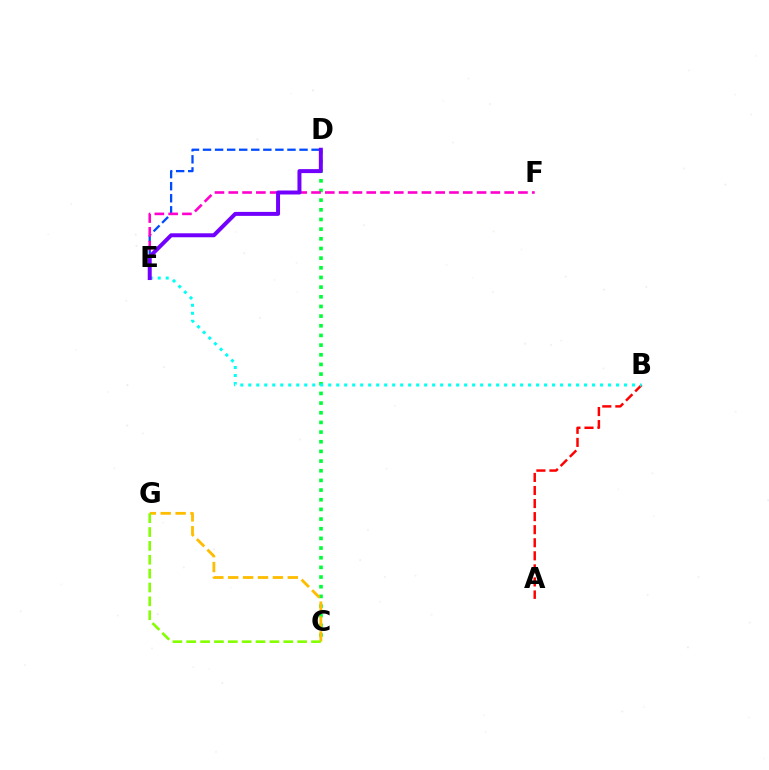{('C', 'D'): [{'color': '#00ff39', 'line_style': 'dotted', 'thickness': 2.63}], ('D', 'E'): [{'color': '#004bff', 'line_style': 'dashed', 'thickness': 1.64}, {'color': '#7200ff', 'line_style': 'solid', 'thickness': 2.86}], ('E', 'F'): [{'color': '#ff00cf', 'line_style': 'dashed', 'thickness': 1.87}], ('A', 'B'): [{'color': '#ff0000', 'line_style': 'dashed', 'thickness': 1.77}], ('C', 'G'): [{'color': '#ffbd00', 'line_style': 'dashed', 'thickness': 2.02}, {'color': '#84ff00', 'line_style': 'dashed', 'thickness': 1.88}], ('B', 'E'): [{'color': '#00fff6', 'line_style': 'dotted', 'thickness': 2.17}]}